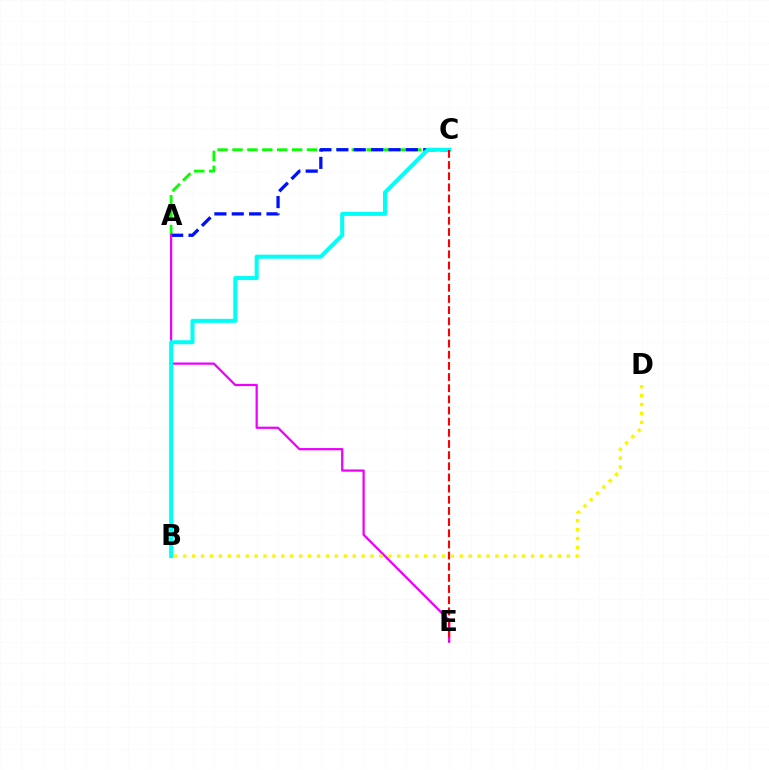{('A', 'C'): [{'color': '#08ff00', 'line_style': 'dashed', 'thickness': 2.03}, {'color': '#0010ff', 'line_style': 'dashed', 'thickness': 2.36}], ('A', 'E'): [{'color': '#ee00ff', 'line_style': 'solid', 'thickness': 1.61}], ('B', 'C'): [{'color': '#00fff6', 'line_style': 'solid', 'thickness': 2.88}], ('C', 'E'): [{'color': '#ff0000', 'line_style': 'dashed', 'thickness': 1.52}], ('B', 'D'): [{'color': '#fcf500', 'line_style': 'dotted', 'thickness': 2.42}]}